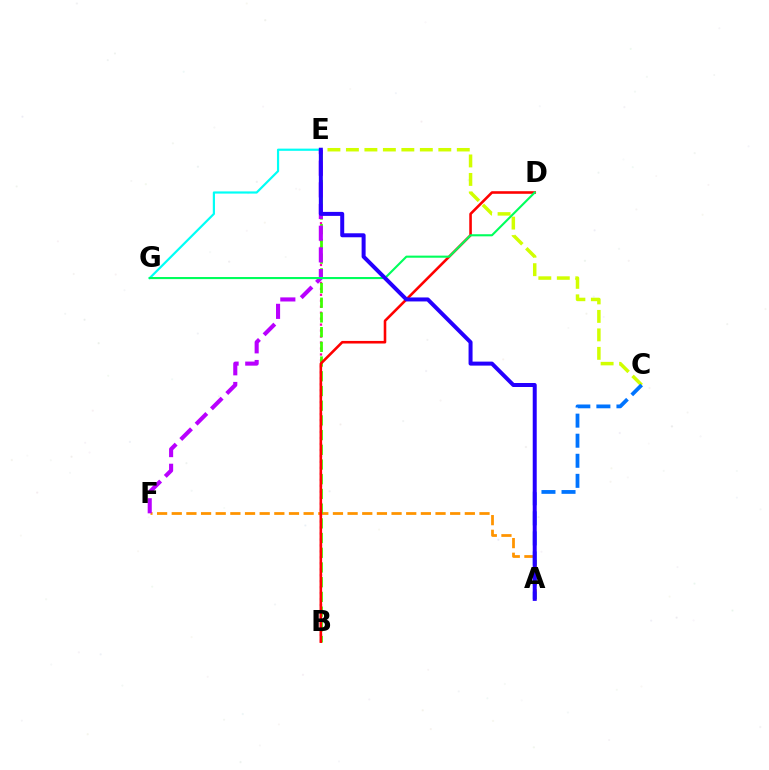{('A', 'F'): [{'color': '#ff9400', 'line_style': 'dashed', 'thickness': 1.99}], ('B', 'E'): [{'color': '#ff00ac', 'line_style': 'dotted', 'thickness': 1.62}, {'color': '#3dff00', 'line_style': 'dashed', 'thickness': 2.0}], ('E', 'G'): [{'color': '#00fff6', 'line_style': 'solid', 'thickness': 1.58}], ('E', 'F'): [{'color': '#b900ff', 'line_style': 'dashed', 'thickness': 2.94}], ('B', 'D'): [{'color': '#ff0000', 'line_style': 'solid', 'thickness': 1.86}], ('C', 'E'): [{'color': '#d1ff00', 'line_style': 'dashed', 'thickness': 2.51}], ('A', 'C'): [{'color': '#0074ff', 'line_style': 'dashed', 'thickness': 2.73}], ('D', 'G'): [{'color': '#00ff5c', 'line_style': 'solid', 'thickness': 1.51}], ('A', 'E'): [{'color': '#2500ff', 'line_style': 'solid', 'thickness': 2.88}]}